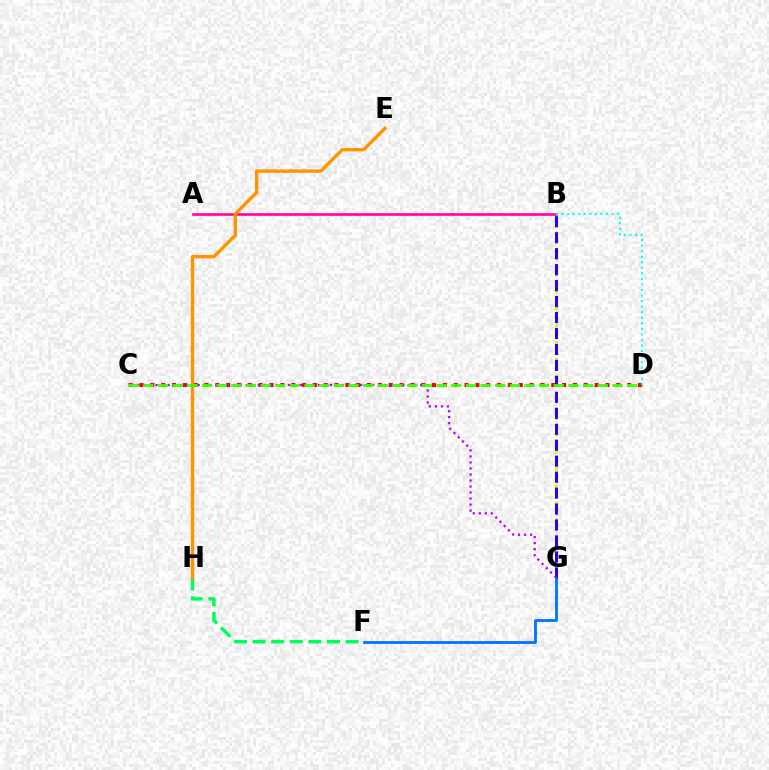{('F', 'G'): [{'color': '#0074ff', 'line_style': 'solid', 'thickness': 2.03}], ('B', 'G'): [{'color': '#d1ff00', 'line_style': 'dotted', 'thickness': 2.29}, {'color': '#2500ff', 'line_style': 'dashed', 'thickness': 2.17}], ('F', 'H'): [{'color': '#00ff5c', 'line_style': 'dashed', 'thickness': 2.53}], ('A', 'B'): [{'color': '#ff00ac', 'line_style': 'solid', 'thickness': 1.88}], ('C', 'D'): [{'color': '#ff0000', 'line_style': 'dotted', 'thickness': 2.94}, {'color': '#3dff00', 'line_style': 'dashed', 'thickness': 1.99}], ('B', 'D'): [{'color': '#00fff6', 'line_style': 'dotted', 'thickness': 1.51}], ('C', 'G'): [{'color': '#b900ff', 'line_style': 'dotted', 'thickness': 1.63}], ('E', 'H'): [{'color': '#ff9400', 'line_style': 'solid', 'thickness': 2.45}]}